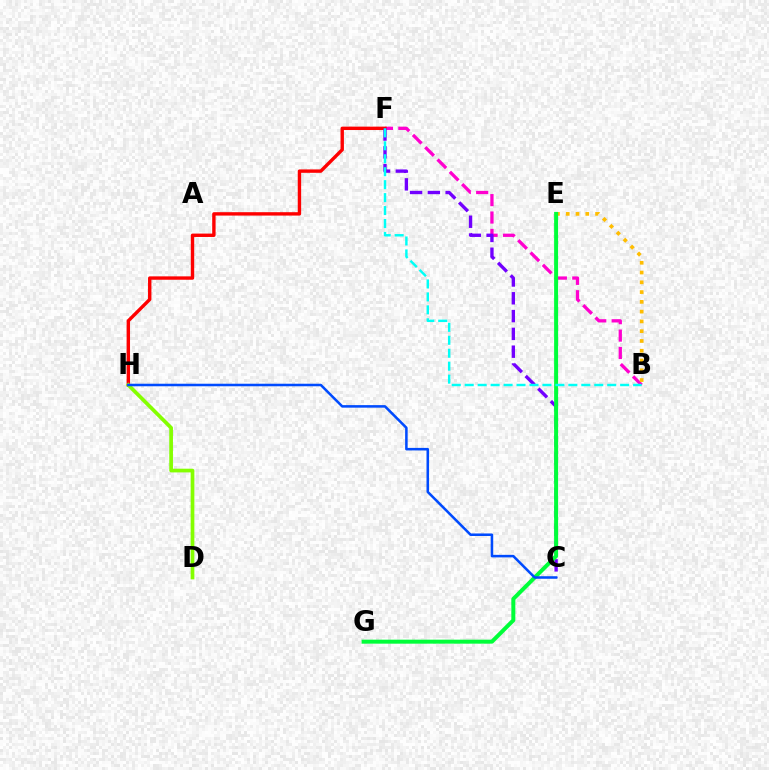{('B', 'F'): [{'color': '#ff00cf', 'line_style': 'dashed', 'thickness': 2.36}, {'color': '#00fff6', 'line_style': 'dashed', 'thickness': 1.76}], ('F', 'H'): [{'color': '#ff0000', 'line_style': 'solid', 'thickness': 2.44}], ('D', 'H'): [{'color': '#84ff00', 'line_style': 'solid', 'thickness': 2.67}], ('C', 'F'): [{'color': '#7200ff', 'line_style': 'dashed', 'thickness': 2.42}], ('B', 'E'): [{'color': '#ffbd00', 'line_style': 'dotted', 'thickness': 2.66}], ('E', 'G'): [{'color': '#00ff39', 'line_style': 'solid', 'thickness': 2.87}], ('C', 'H'): [{'color': '#004bff', 'line_style': 'solid', 'thickness': 1.83}]}